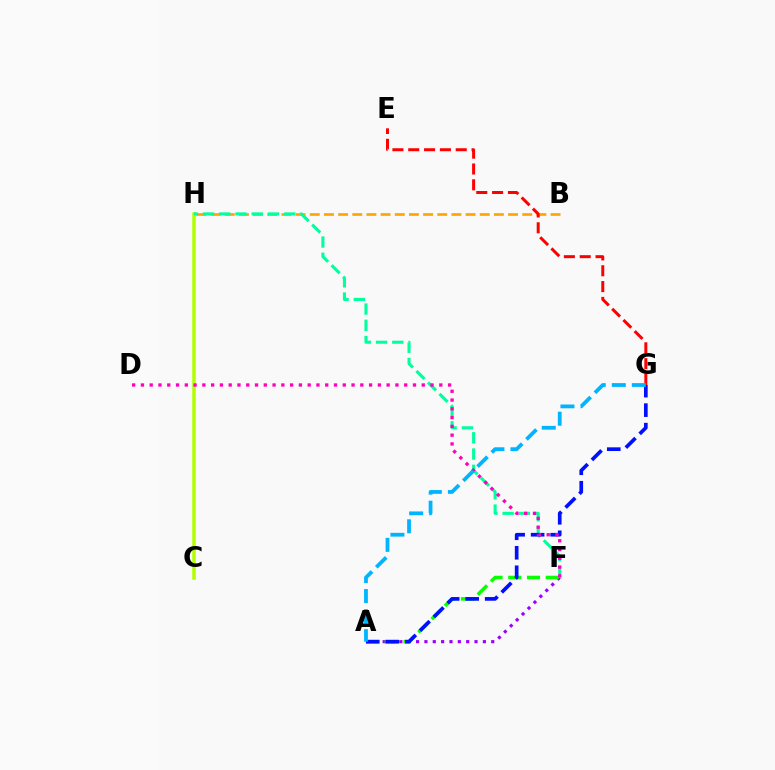{('A', 'F'): [{'color': '#9b00ff', 'line_style': 'dotted', 'thickness': 2.27}, {'color': '#08ff00', 'line_style': 'dashed', 'thickness': 2.55}], ('C', 'H'): [{'color': '#b3ff00', 'line_style': 'solid', 'thickness': 2.53}], ('B', 'H'): [{'color': '#ffa500', 'line_style': 'dashed', 'thickness': 1.92}], ('F', 'H'): [{'color': '#00ff9d', 'line_style': 'dashed', 'thickness': 2.21}], ('A', 'G'): [{'color': '#0010ff', 'line_style': 'dashed', 'thickness': 2.65}, {'color': '#00b5ff', 'line_style': 'dashed', 'thickness': 2.72}], ('D', 'F'): [{'color': '#ff00bd', 'line_style': 'dotted', 'thickness': 2.38}], ('E', 'G'): [{'color': '#ff0000', 'line_style': 'dashed', 'thickness': 2.15}]}